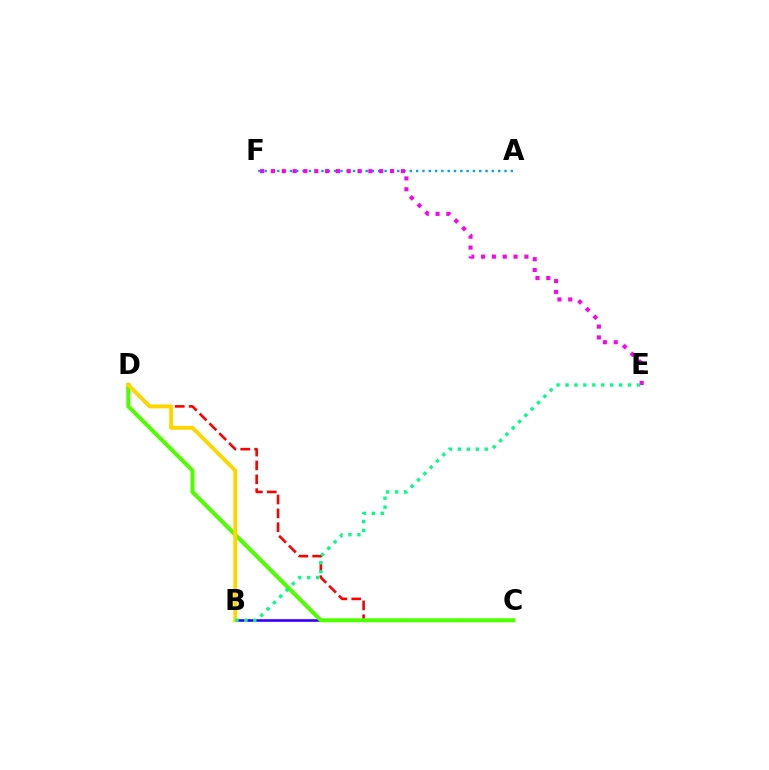{('C', 'D'): [{'color': '#ff0000', 'line_style': 'dashed', 'thickness': 1.88}, {'color': '#4fff00', 'line_style': 'solid', 'thickness': 2.91}], ('B', 'C'): [{'color': '#3700ff', 'line_style': 'solid', 'thickness': 1.91}], ('B', 'D'): [{'color': '#ffd500', 'line_style': 'solid', 'thickness': 2.81}], ('A', 'F'): [{'color': '#009eff', 'line_style': 'dotted', 'thickness': 1.71}], ('E', 'F'): [{'color': '#ff00ed', 'line_style': 'dotted', 'thickness': 2.94}], ('B', 'E'): [{'color': '#00ff86', 'line_style': 'dotted', 'thickness': 2.43}]}